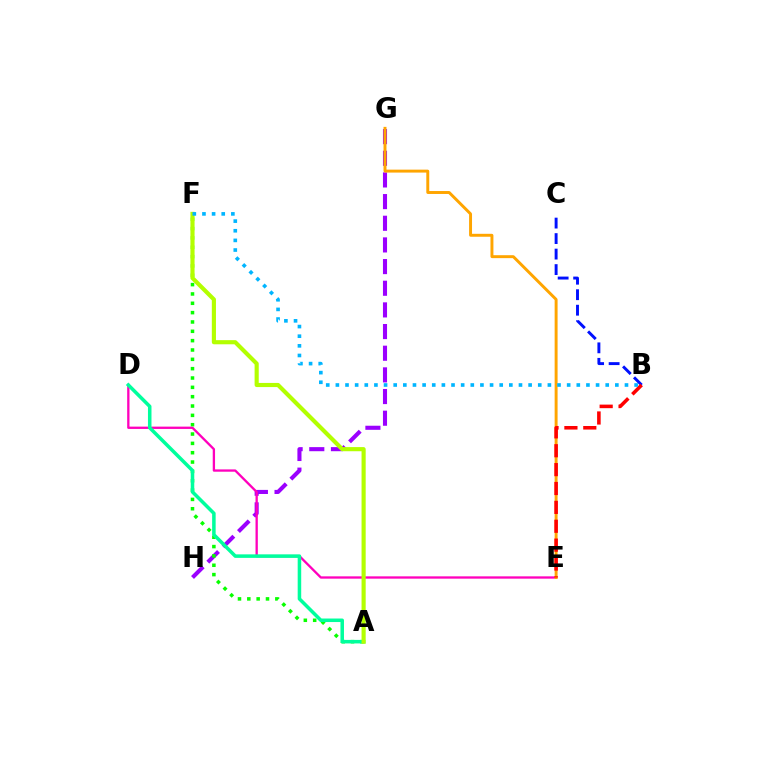{('G', 'H'): [{'color': '#9b00ff', 'line_style': 'dashed', 'thickness': 2.94}], ('A', 'F'): [{'color': '#08ff00', 'line_style': 'dotted', 'thickness': 2.54}, {'color': '#b3ff00', 'line_style': 'solid', 'thickness': 2.98}], ('D', 'E'): [{'color': '#ff00bd', 'line_style': 'solid', 'thickness': 1.66}], ('E', 'G'): [{'color': '#ffa500', 'line_style': 'solid', 'thickness': 2.11}], ('B', 'C'): [{'color': '#0010ff', 'line_style': 'dashed', 'thickness': 2.11}], ('A', 'D'): [{'color': '#00ff9d', 'line_style': 'solid', 'thickness': 2.54}], ('B', 'E'): [{'color': '#ff0000', 'line_style': 'dashed', 'thickness': 2.57}], ('B', 'F'): [{'color': '#00b5ff', 'line_style': 'dotted', 'thickness': 2.62}]}